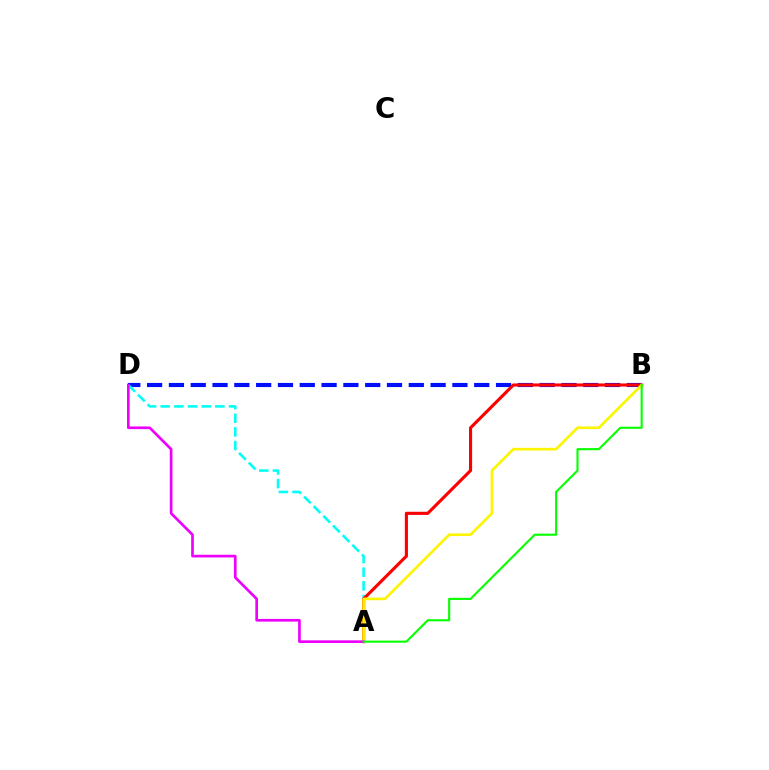{('B', 'D'): [{'color': '#0010ff', 'line_style': 'dashed', 'thickness': 2.96}], ('A', 'D'): [{'color': '#00fff6', 'line_style': 'dashed', 'thickness': 1.86}, {'color': '#ee00ff', 'line_style': 'solid', 'thickness': 1.92}], ('A', 'B'): [{'color': '#ff0000', 'line_style': 'solid', 'thickness': 2.25}, {'color': '#fcf500', 'line_style': 'solid', 'thickness': 1.91}, {'color': '#08ff00', 'line_style': 'solid', 'thickness': 1.53}]}